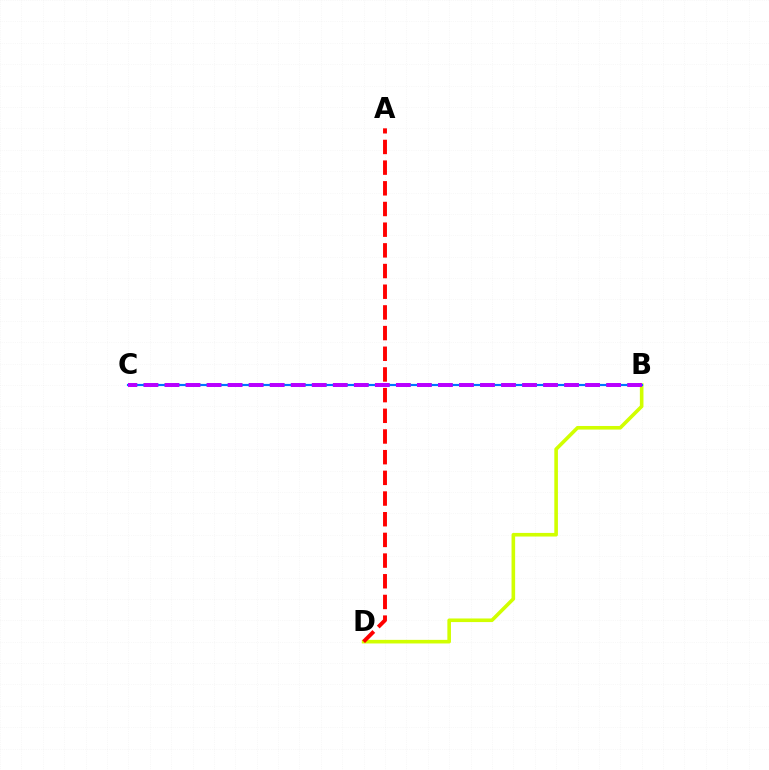{('B', 'D'): [{'color': '#d1ff00', 'line_style': 'solid', 'thickness': 2.59}], ('B', 'C'): [{'color': '#00ff5c', 'line_style': 'dotted', 'thickness': 2.86}, {'color': '#0074ff', 'line_style': 'solid', 'thickness': 1.56}, {'color': '#b900ff', 'line_style': 'dashed', 'thickness': 2.86}], ('A', 'D'): [{'color': '#ff0000', 'line_style': 'dashed', 'thickness': 2.81}]}